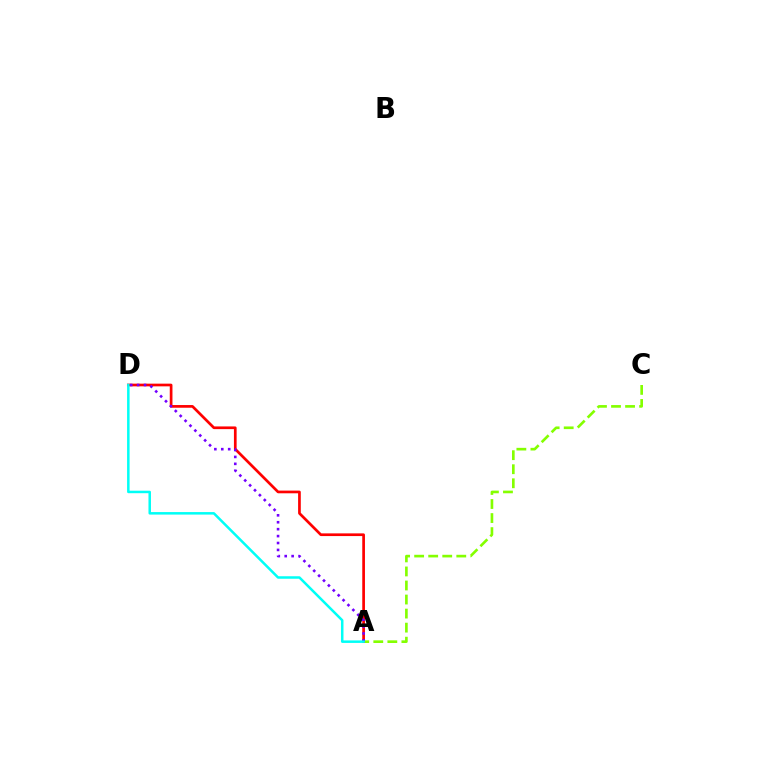{('A', 'C'): [{'color': '#84ff00', 'line_style': 'dashed', 'thickness': 1.91}], ('A', 'D'): [{'color': '#ff0000', 'line_style': 'solid', 'thickness': 1.94}, {'color': '#7200ff', 'line_style': 'dotted', 'thickness': 1.88}, {'color': '#00fff6', 'line_style': 'solid', 'thickness': 1.81}]}